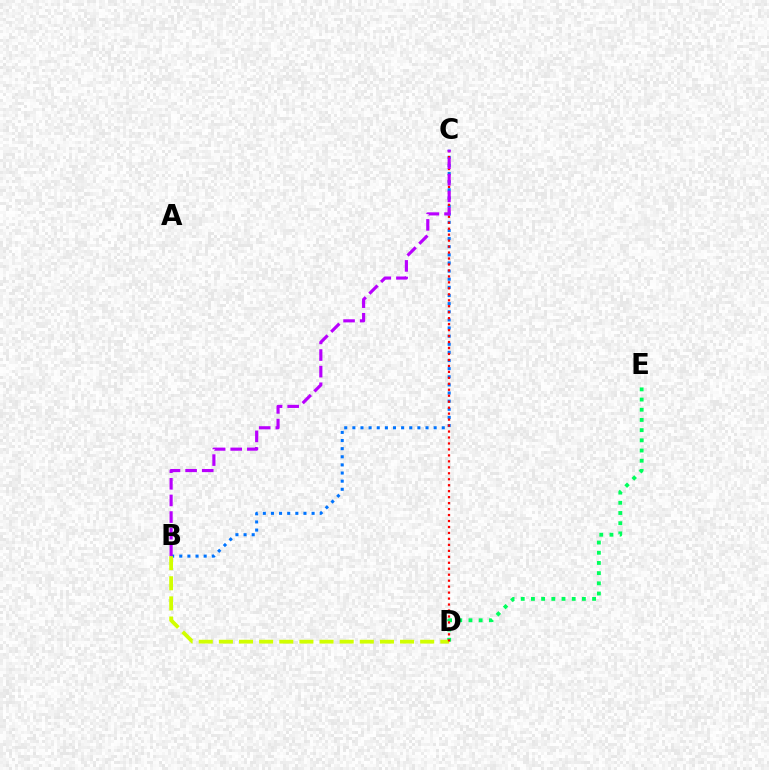{('B', 'C'): [{'color': '#0074ff', 'line_style': 'dotted', 'thickness': 2.21}, {'color': '#b900ff', 'line_style': 'dashed', 'thickness': 2.26}], ('D', 'E'): [{'color': '#00ff5c', 'line_style': 'dotted', 'thickness': 2.77}], ('B', 'D'): [{'color': '#d1ff00', 'line_style': 'dashed', 'thickness': 2.73}], ('C', 'D'): [{'color': '#ff0000', 'line_style': 'dotted', 'thickness': 1.62}]}